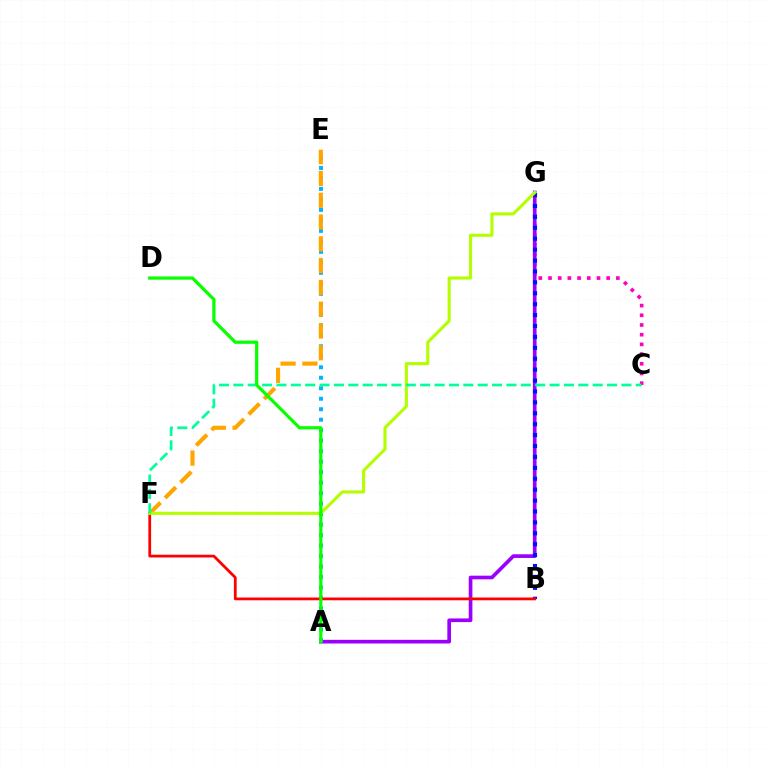{('C', 'G'): [{'color': '#ff00bd', 'line_style': 'dotted', 'thickness': 2.63}], ('A', 'G'): [{'color': '#9b00ff', 'line_style': 'solid', 'thickness': 2.64}], ('A', 'E'): [{'color': '#00b5ff', 'line_style': 'dotted', 'thickness': 2.85}], ('B', 'G'): [{'color': '#0010ff', 'line_style': 'dotted', 'thickness': 2.96}], ('B', 'F'): [{'color': '#ff0000', 'line_style': 'solid', 'thickness': 1.99}], ('E', 'F'): [{'color': '#ffa500', 'line_style': 'dashed', 'thickness': 2.96}], ('F', 'G'): [{'color': '#b3ff00', 'line_style': 'solid', 'thickness': 2.23}], ('C', 'F'): [{'color': '#00ff9d', 'line_style': 'dashed', 'thickness': 1.95}], ('A', 'D'): [{'color': '#08ff00', 'line_style': 'solid', 'thickness': 2.31}]}